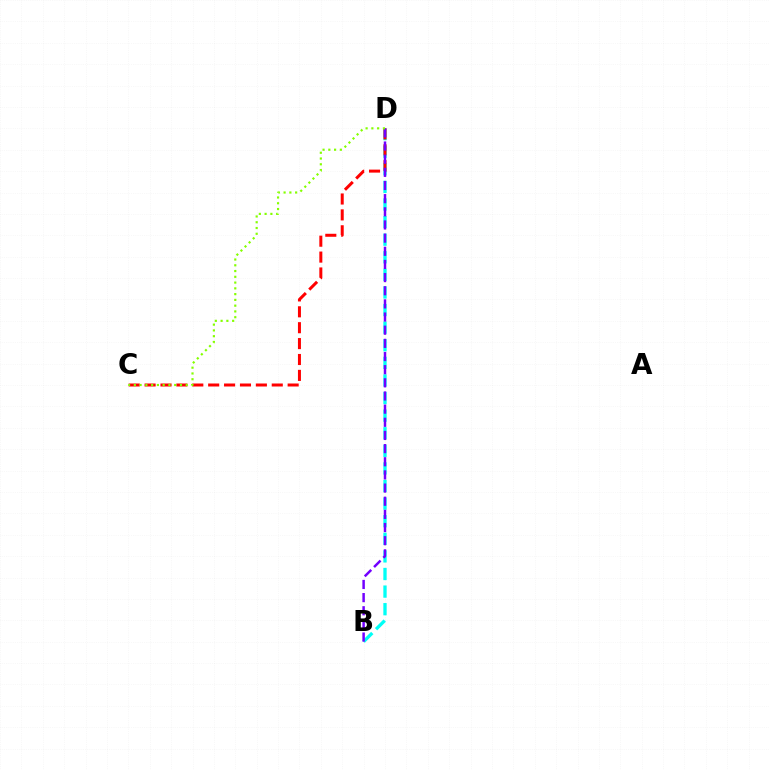{('B', 'D'): [{'color': '#00fff6', 'line_style': 'dashed', 'thickness': 2.39}, {'color': '#7200ff', 'line_style': 'dashed', 'thickness': 1.79}], ('C', 'D'): [{'color': '#ff0000', 'line_style': 'dashed', 'thickness': 2.16}, {'color': '#84ff00', 'line_style': 'dotted', 'thickness': 1.57}]}